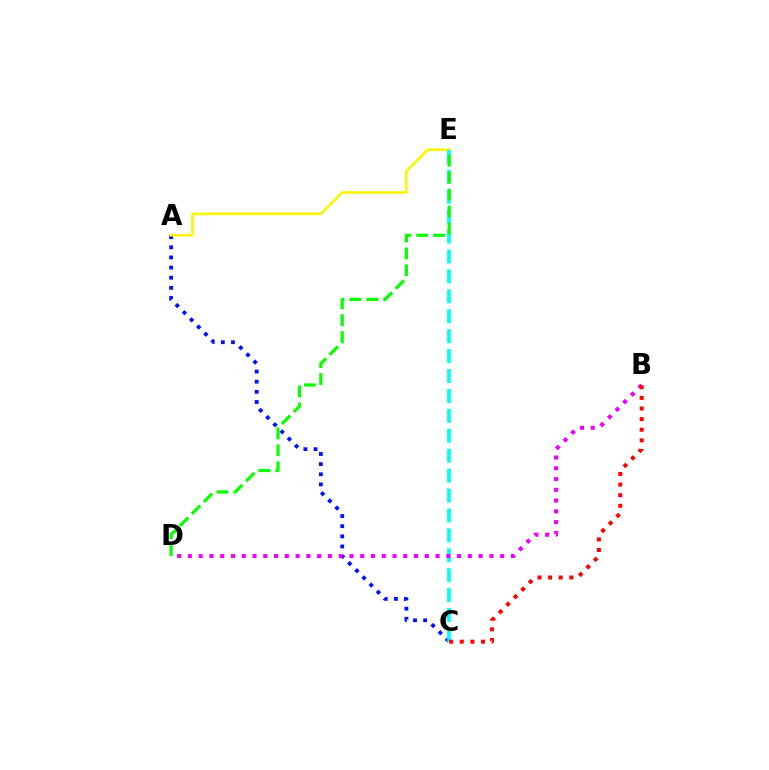{('A', 'C'): [{'color': '#0010ff', 'line_style': 'dotted', 'thickness': 2.75}], ('A', 'E'): [{'color': '#fcf500', 'line_style': 'solid', 'thickness': 1.86}], ('C', 'E'): [{'color': '#00fff6', 'line_style': 'dashed', 'thickness': 2.71}], ('D', 'E'): [{'color': '#08ff00', 'line_style': 'dashed', 'thickness': 2.3}], ('B', 'D'): [{'color': '#ee00ff', 'line_style': 'dotted', 'thickness': 2.93}], ('B', 'C'): [{'color': '#ff0000', 'line_style': 'dotted', 'thickness': 2.89}]}